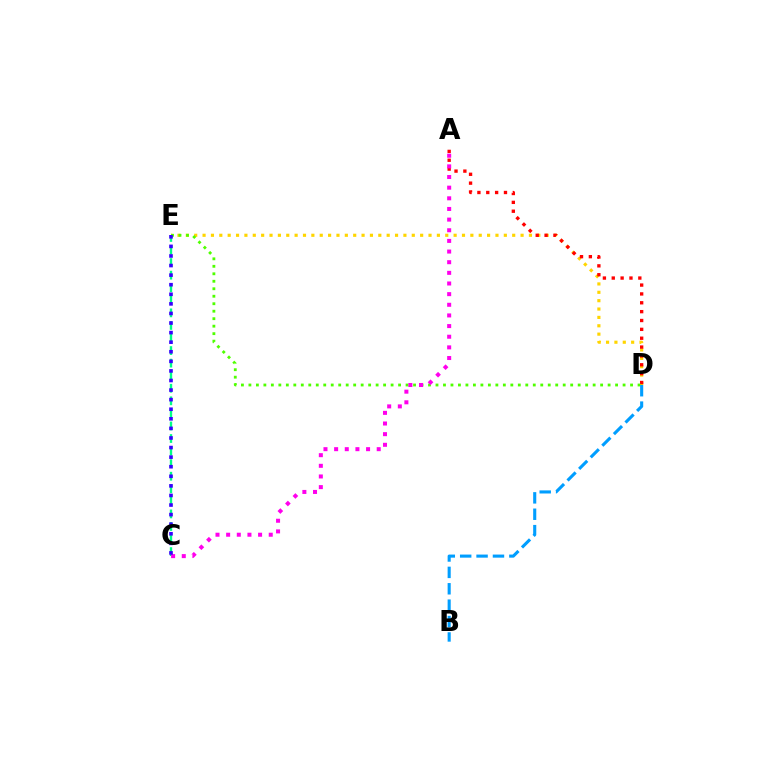{('D', 'E'): [{'color': '#ffd500', 'line_style': 'dotted', 'thickness': 2.27}, {'color': '#4fff00', 'line_style': 'dotted', 'thickness': 2.03}], ('A', 'D'): [{'color': '#ff0000', 'line_style': 'dotted', 'thickness': 2.41}], ('C', 'E'): [{'color': '#00ff86', 'line_style': 'dashed', 'thickness': 1.71}, {'color': '#3700ff', 'line_style': 'dotted', 'thickness': 2.6}], ('A', 'C'): [{'color': '#ff00ed', 'line_style': 'dotted', 'thickness': 2.89}], ('B', 'D'): [{'color': '#009eff', 'line_style': 'dashed', 'thickness': 2.23}]}